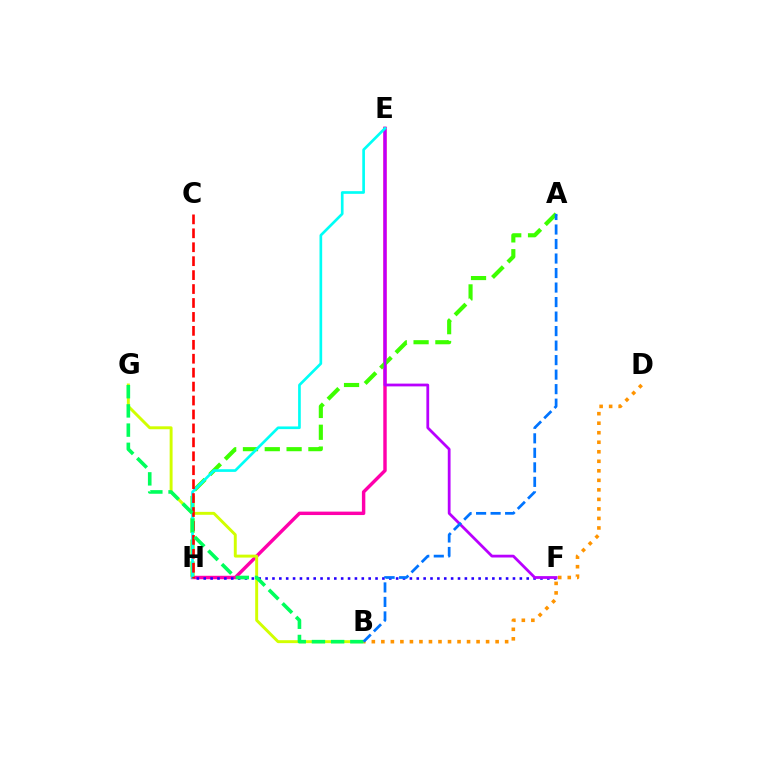{('E', 'H'): [{'color': '#ff00ac', 'line_style': 'solid', 'thickness': 2.47}, {'color': '#00fff6', 'line_style': 'solid', 'thickness': 1.92}], ('A', 'H'): [{'color': '#3dff00', 'line_style': 'dashed', 'thickness': 2.96}], ('B', 'G'): [{'color': '#d1ff00', 'line_style': 'solid', 'thickness': 2.11}, {'color': '#00ff5c', 'line_style': 'dashed', 'thickness': 2.61}], ('F', 'H'): [{'color': '#2500ff', 'line_style': 'dotted', 'thickness': 1.87}], ('B', 'D'): [{'color': '#ff9400', 'line_style': 'dotted', 'thickness': 2.59}], ('E', 'F'): [{'color': '#b900ff', 'line_style': 'solid', 'thickness': 2.0}], ('C', 'H'): [{'color': '#ff0000', 'line_style': 'dashed', 'thickness': 1.89}], ('A', 'B'): [{'color': '#0074ff', 'line_style': 'dashed', 'thickness': 1.97}]}